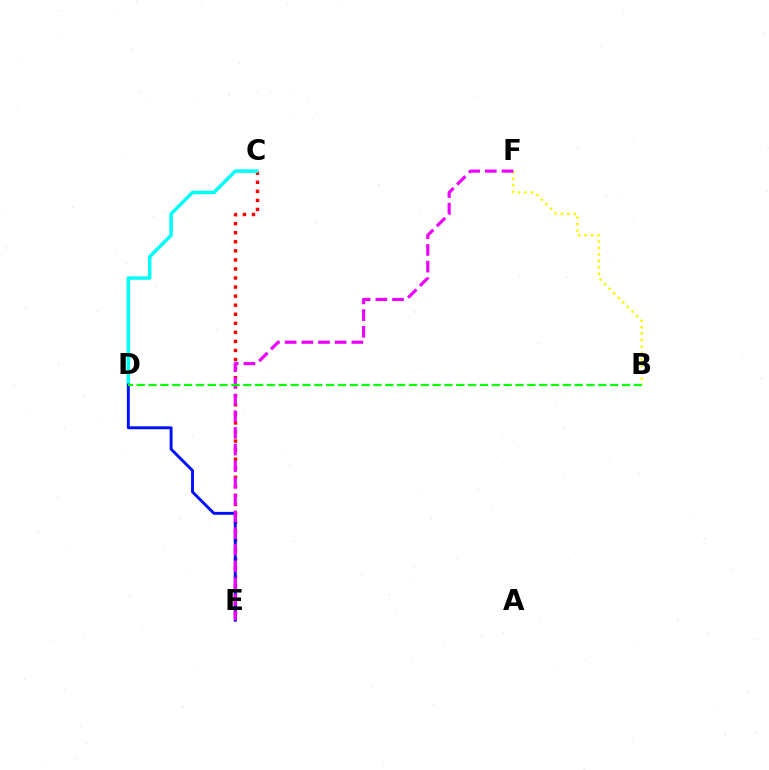{('C', 'E'): [{'color': '#ff0000', 'line_style': 'dotted', 'thickness': 2.46}], ('C', 'D'): [{'color': '#00fff6', 'line_style': 'solid', 'thickness': 2.52}], ('D', 'E'): [{'color': '#0010ff', 'line_style': 'solid', 'thickness': 2.1}], ('B', 'F'): [{'color': '#fcf500', 'line_style': 'dotted', 'thickness': 1.76}], ('E', 'F'): [{'color': '#ee00ff', 'line_style': 'dashed', 'thickness': 2.27}], ('B', 'D'): [{'color': '#08ff00', 'line_style': 'dashed', 'thickness': 1.61}]}